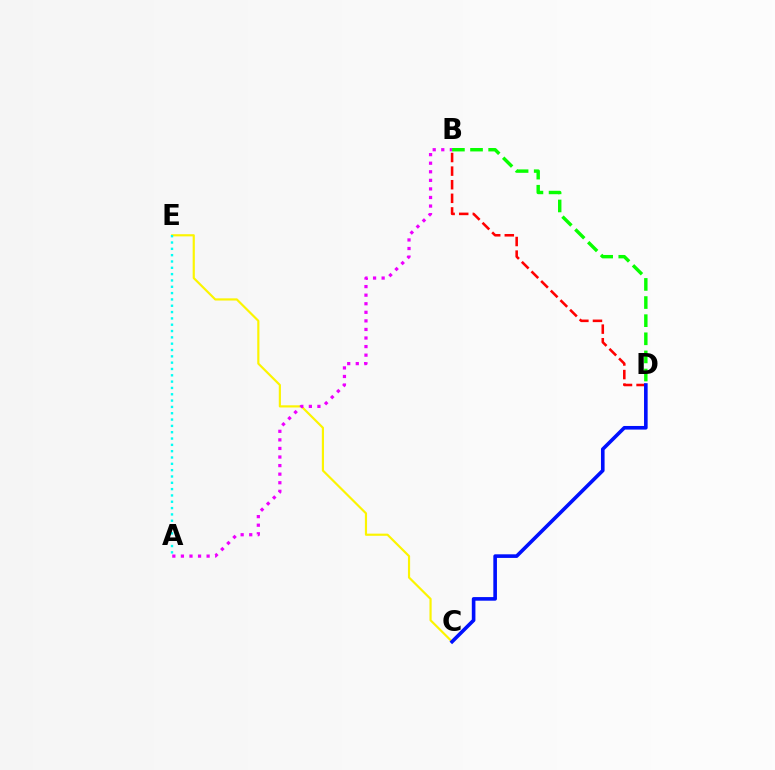{('B', 'D'): [{'color': '#ff0000', 'line_style': 'dashed', 'thickness': 1.85}, {'color': '#08ff00', 'line_style': 'dashed', 'thickness': 2.46}], ('C', 'E'): [{'color': '#fcf500', 'line_style': 'solid', 'thickness': 1.57}], ('A', 'B'): [{'color': '#ee00ff', 'line_style': 'dotted', 'thickness': 2.33}], ('A', 'E'): [{'color': '#00fff6', 'line_style': 'dotted', 'thickness': 1.72}], ('C', 'D'): [{'color': '#0010ff', 'line_style': 'solid', 'thickness': 2.6}]}